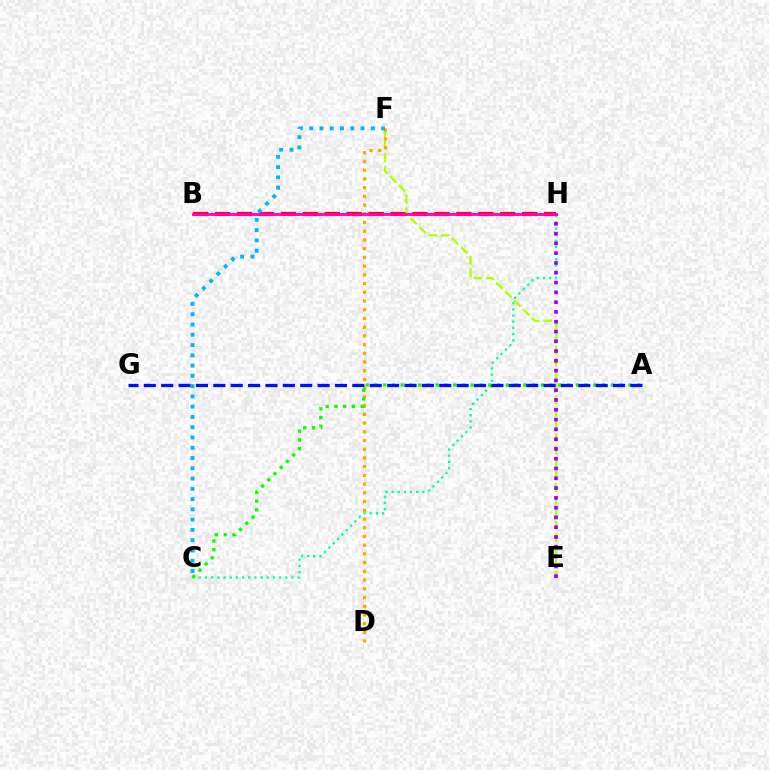{('B', 'H'): [{'color': '#ff0000', 'line_style': 'dashed', 'thickness': 2.98}, {'color': '#ff00bd', 'line_style': 'solid', 'thickness': 2.01}], ('C', 'H'): [{'color': '#00ff9d', 'line_style': 'dotted', 'thickness': 1.68}], ('E', 'F'): [{'color': '#b3ff00', 'line_style': 'dashed', 'thickness': 1.7}], ('D', 'F'): [{'color': '#ffa500', 'line_style': 'dotted', 'thickness': 2.37}], ('A', 'C'): [{'color': '#08ff00', 'line_style': 'dotted', 'thickness': 2.38}], ('E', 'H'): [{'color': '#9b00ff', 'line_style': 'dotted', 'thickness': 2.66}], ('A', 'G'): [{'color': '#0010ff', 'line_style': 'dashed', 'thickness': 2.36}], ('C', 'F'): [{'color': '#00b5ff', 'line_style': 'dotted', 'thickness': 2.79}]}